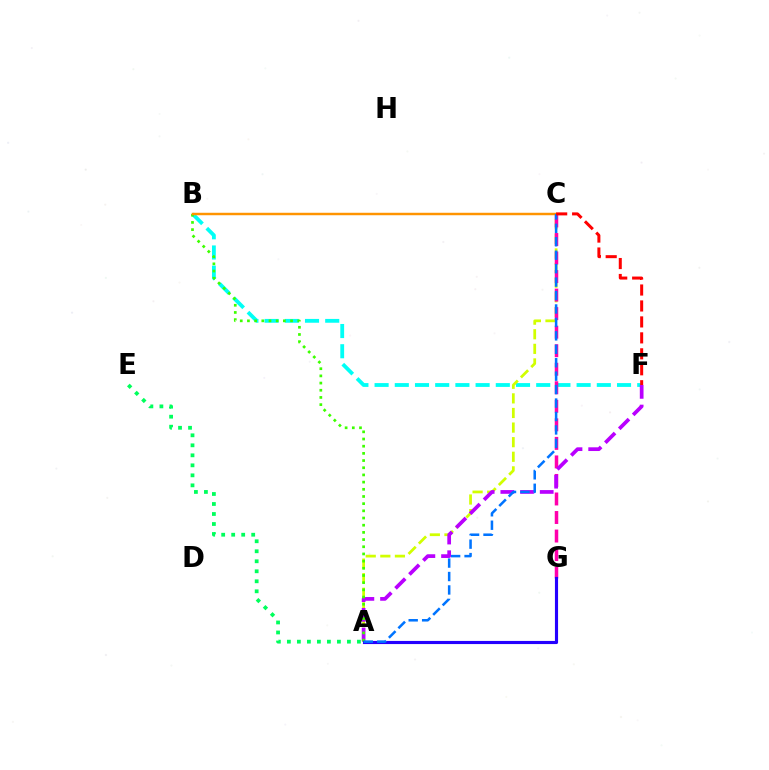{('A', 'E'): [{'color': '#00ff5c', 'line_style': 'dotted', 'thickness': 2.72}], ('B', 'F'): [{'color': '#00fff6', 'line_style': 'dashed', 'thickness': 2.74}], ('A', 'C'): [{'color': '#d1ff00', 'line_style': 'dashed', 'thickness': 1.98}, {'color': '#0074ff', 'line_style': 'dashed', 'thickness': 1.83}], ('C', 'G'): [{'color': '#ff00ac', 'line_style': 'dashed', 'thickness': 2.52}], ('A', 'F'): [{'color': '#b900ff', 'line_style': 'dashed', 'thickness': 2.67}], ('A', 'B'): [{'color': '#3dff00', 'line_style': 'dotted', 'thickness': 1.95}], ('B', 'C'): [{'color': '#ff9400', 'line_style': 'solid', 'thickness': 1.77}], ('A', 'G'): [{'color': '#2500ff', 'line_style': 'solid', 'thickness': 2.25}], ('C', 'F'): [{'color': '#ff0000', 'line_style': 'dashed', 'thickness': 2.17}]}